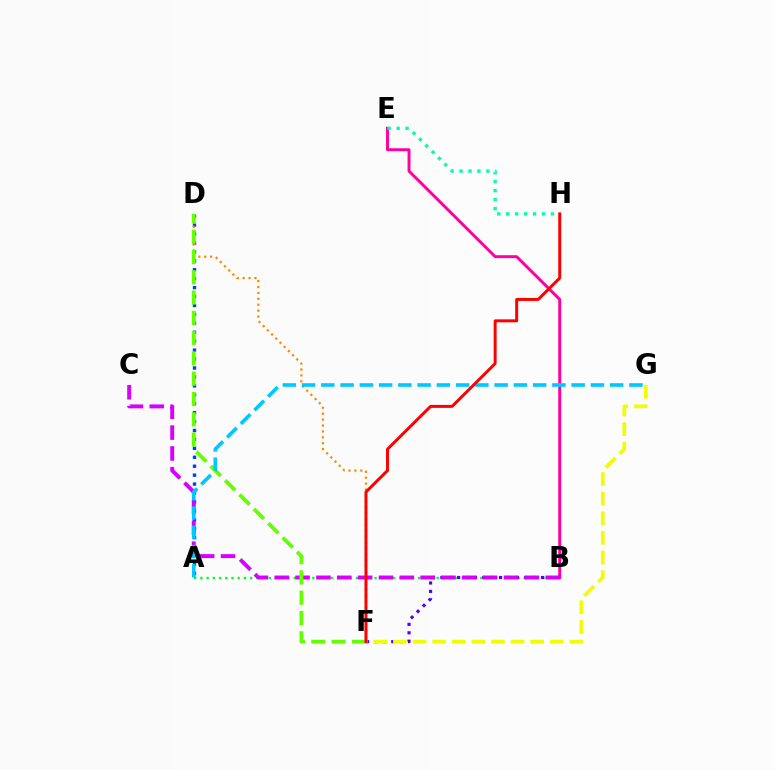{('B', 'E'): [{'color': '#ff00a0', 'line_style': 'solid', 'thickness': 2.11}], ('A', 'B'): [{'color': '#00ff27', 'line_style': 'dotted', 'thickness': 1.69}], ('B', 'F'): [{'color': '#4f00ff', 'line_style': 'dotted', 'thickness': 2.28}], ('F', 'G'): [{'color': '#eeff00', 'line_style': 'dashed', 'thickness': 2.66}], ('A', 'D'): [{'color': '#003fff', 'line_style': 'dotted', 'thickness': 2.43}], ('E', 'H'): [{'color': '#00ffaf', 'line_style': 'dotted', 'thickness': 2.43}], ('B', 'C'): [{'color': '#d600ff', 'line_style': 'dashed', 'thickness': 2.83}], ('D', 'F'): [{'color': '#ff8800', 'line_style': 'dotted', 'thickness': 1.6}, {'color': '#66ff00', 'line_style': 'dashed', 'thickness': 2.76}], ('A', 'G'): [{'color': '#00c7ff', 'line_style': 'dashed', 'thickness': 2.62}], ('F', 'H'): [{'color': '#ff0000', 'line_style': 'solid', 'thickness': 2.14}]}